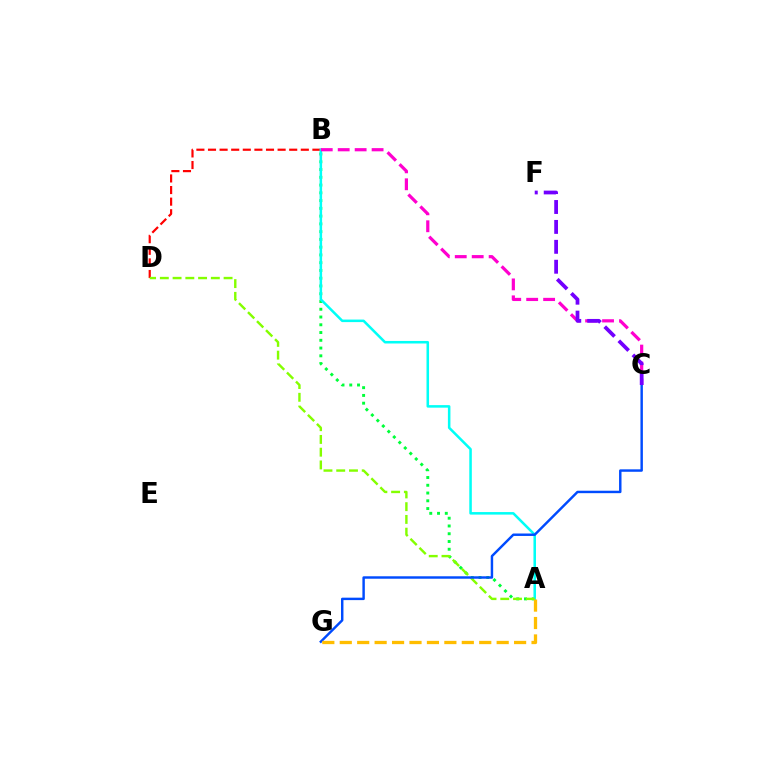{('A', 'B'): [{'color': '#00ff39', 'line_style': 'dotted', 'thickness': 2.11}, {'color': '#00fff6', 'line_style': 'solid', 'thickness': 1.83}], ('B', 'D'): [{'color': '#ff0000', 'line_style': 'dashed', 'thickness': 1.58}], ('A', 'D'): [{'color': '#84ff00', 'line_style': 'dashed', 'thickness': 1.73}], ('B', 'C'): [{'color': '#ff00cf', 'line_style': 'dashed', 'thickness': 2.3}], ('C', 'G'): [{'color': '#004bff', 'line_style': 'solid', 'thickness': 1.76}], ('C', 'F'): [{'color': '#7200ff', 'line_style': 'dashed', 'thickness': 2.7}], ('A', 'G'): [{'color': '#ffbd00', 'line_style': 'dashed', 'thickness': 2.37}]}